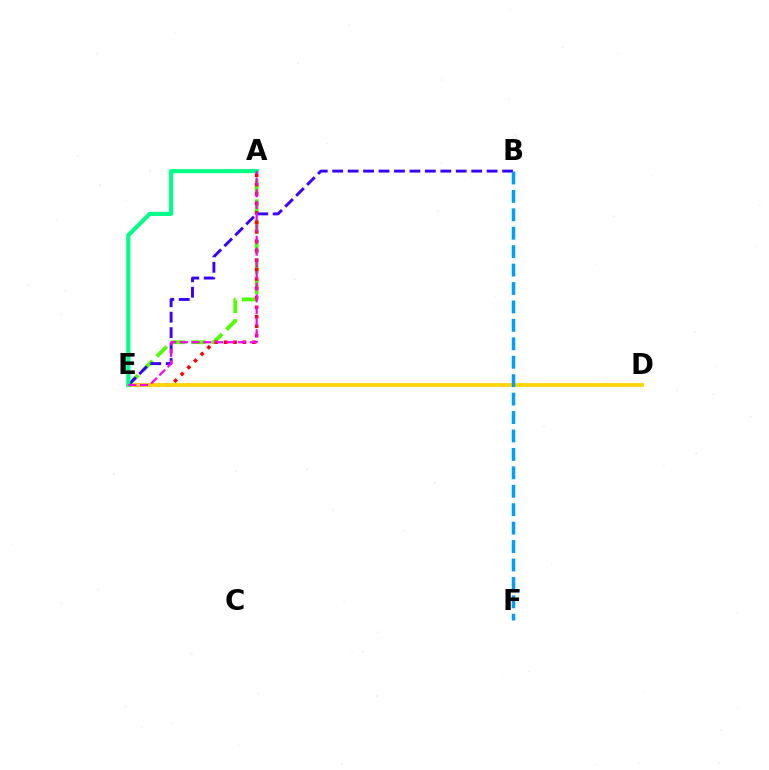{('A', 'E'): [{'color': '#4fff00', 'line_style': 'dashed', 'thickness': 2.74}, {'color': '#ff0000', 'line_style': 'dotted', 'thickness': 2.56}, {'color': '#00ff86', 'line_style': 'solid', 'thickness': 2.97}, {'color': '#ff00ed', 'line_style': 'dashed', 'thickness': 1.59}], ('D', 'E'): [{'color': '#ffd500', 'line_style': 'solid', 'thickness': 2.75}], ('B', 'E'): [{'color': '#3700ff', 'line_style': 'dashed', 'thickness': 2.1}], ('B', 'F'): [{'color': '#009eff', 'line_style': 'dashed', 'thickness': 2.5}]}